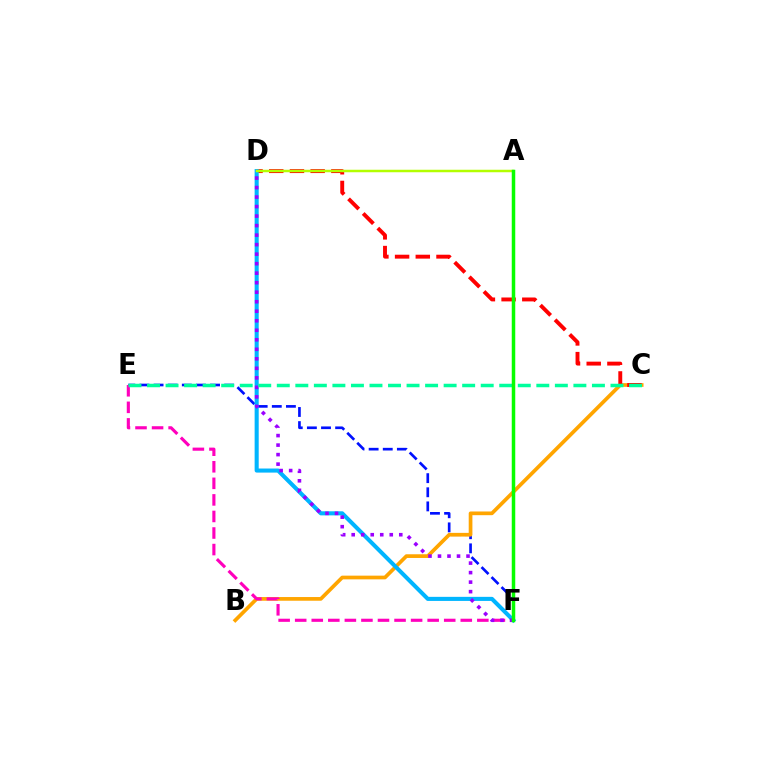{('E', 'F'): [{'color': '#0010ff', 'line_style': 'dashed', 'thickness': 1.92}, {'color': '#ff00bd', 'line_style': 'dashed', 'thickness': 2.25}], ('B', 'C'): [{'color': '#ffa500', 'line_style': 'solid', 'thickness': 2.66}], ('C', 'D'): [{'color': '#ff0000', 'line_style': 'dashed', 'thickness': 2.81}], ('D', 'F'): [{'color': '#00b5ff', 'line_style': 'solid', 'thickness': 2.93}, {'color': '#9b00ff', 'line_style': 'dotted', 'thickness': 2.59}], ('C', 'E'): [{'color': '#00ff9d', 'line_style': 'dashed', 'thickness': 2.52}], ('A', 'D'): [{'color': '#b3ff00', 'line_style': 'solid', 'thickness': 1.8}], ('A', 'F'): [{'color': '#08ff00', 'line_style': 'solid', 'thickness': 2.52}]}